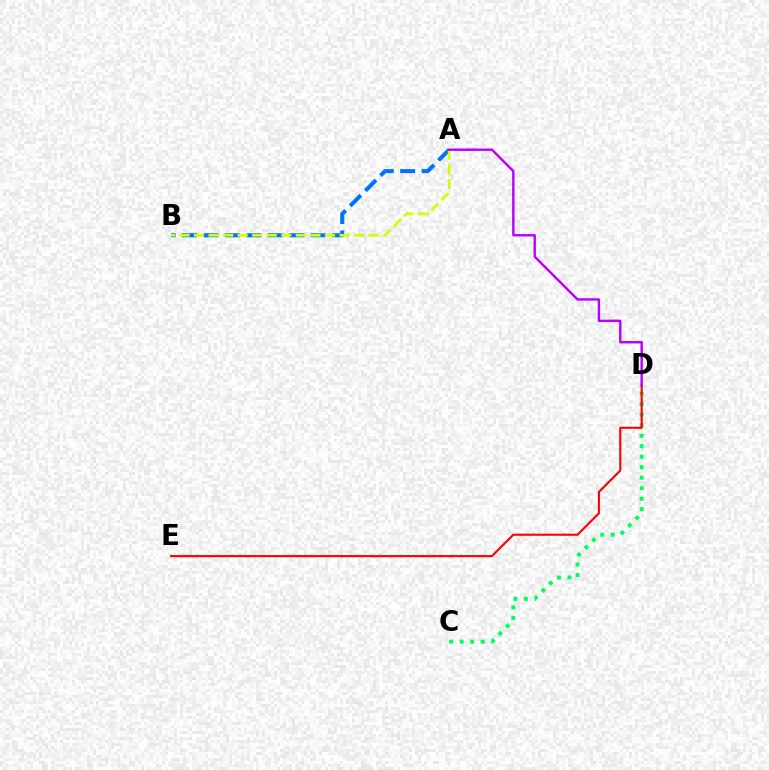{('A', 'B'): [{'color': '#0074ff', 'line_style': 'dashed', 'thickness': 2.91}, {'color': '#d1ff00', 'line_style': 'dashed', 'thickness': 1.98}], ('C', 'D'): [{'color': '#00ff5c', 'line_style': 'dotted', 'thickness': 2.85}], ('D', 'E'): [{'color': '#ff0000', 'line_style': 'solid', 'thickness': 1.51}], ('A', 'D'): [{'color': '#b900ff', 'line_style': 'solid', 'thickness': 1.74}]}